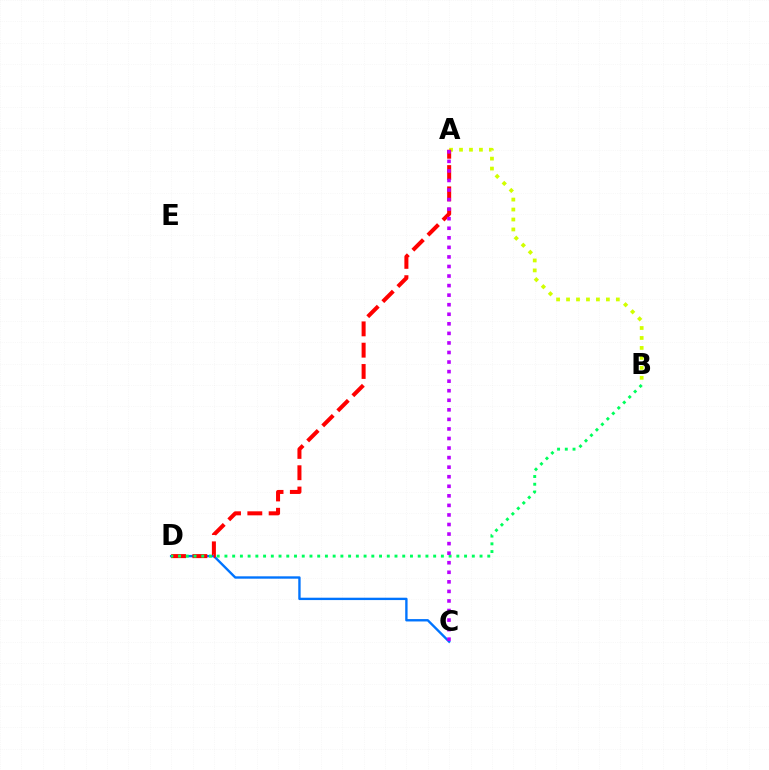{('C', 'D'): [{'color': '#0074ff', 'line_style': 'solid', 'thickness': 1.7}], ('A', 'B'): [{'color': '#d1ff00', 'line_style': 'dotted', 'thickness': 2.71}], ('A', 'D'): [{'color': '#ff0000', 'line_style': 'dashed', 'thickness': 2.89}], ('B', 'D'): [{'color': '#00ff5c', 'line_style': 'dotted', 'thickness': 2.1}], ('A', 'C'): [{'color': '#b900ff', 'line_style': 'dotted', 'thickness': 2.6}]}